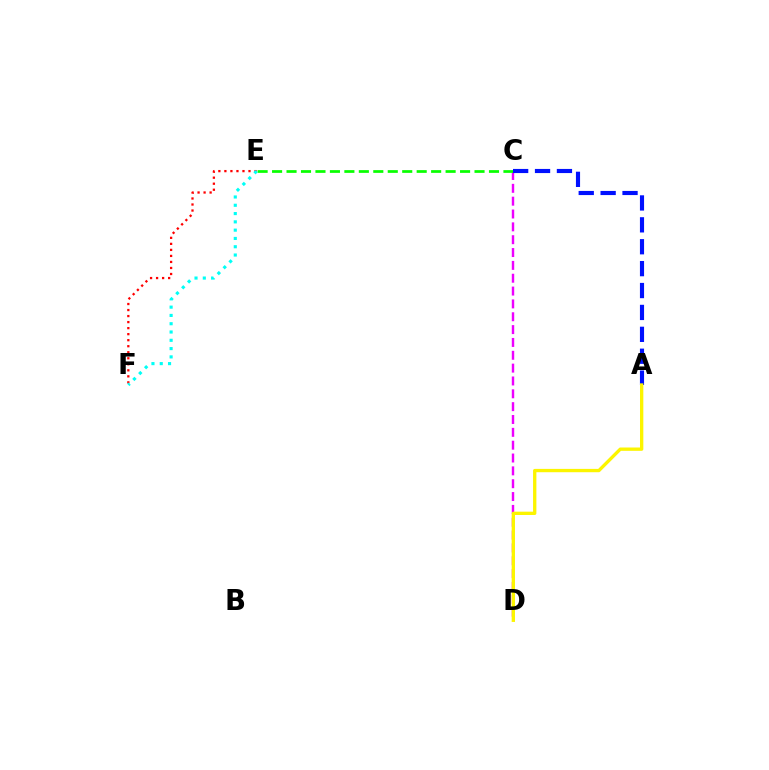{('C', 'D'): [{'color': '#ee00ff', 'line_style': 'dashed', 'thickness': 1.74}], ('C', 'E'): [{'color': '#08ff00', 'line_style': 'dashed', 'thickness': 1.96}], ('A', 'C'): [{'color': '#0010ff', 'line_style': 'dashed', 'thickness': 2.98}], ('E', 'F'): [{'color': '#ff0000', 'line_style': 'dotted', 'thickness': 1.64}, {'color': '#00fff6', 'line_style': 'dotted', 'thickness': 2.25}], ('A', 'D'): [{'color': '#fcf500', 'line_style': 'solid', 'thickness': 2.39}]}